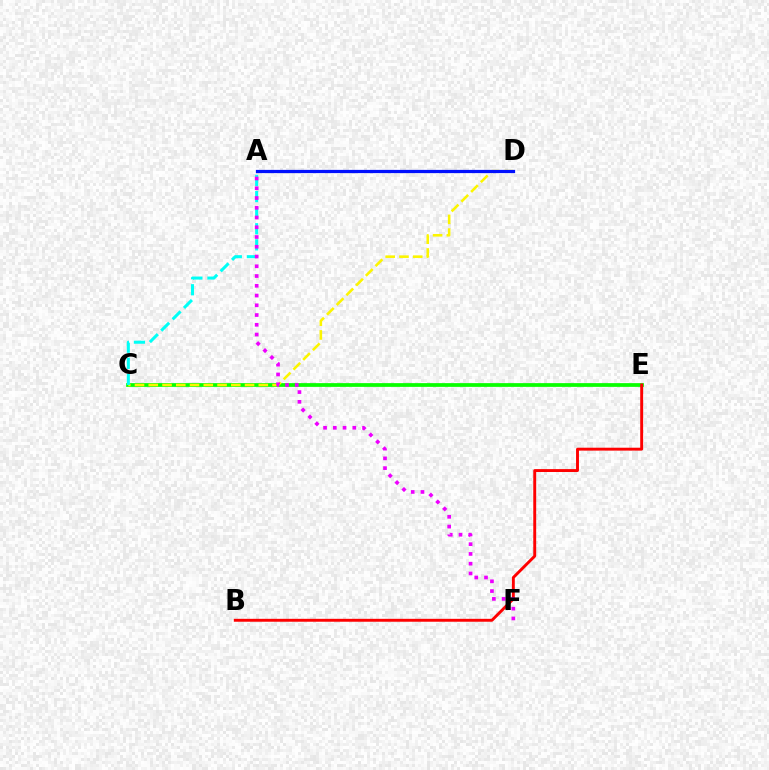{('C', 'E'): [{'color': '#08ff00', 'line_style': 'solid', 'thickness': 2.69}], ('C', 'D'): [{'color': '#fcf500', 'line_style': 'dashed', 'thickness': 1.87}], ('B', 'E'): [{'color': '#ff0000', 'line_style': 'solid', 'thickness': 2.09}], ('A', 'C'): [{'color': '#00fff6', 'line_style': 'dashed', 'thickness': 2.19}], ('A', 'D'): [{'color': '#0010ff', 'line_style': 'solid', 'thickness': 2.33}], ('A', 'F'): [{'color': '#ee00ff', 'line_style': 'dotted', 'thickness': 2.65}]}